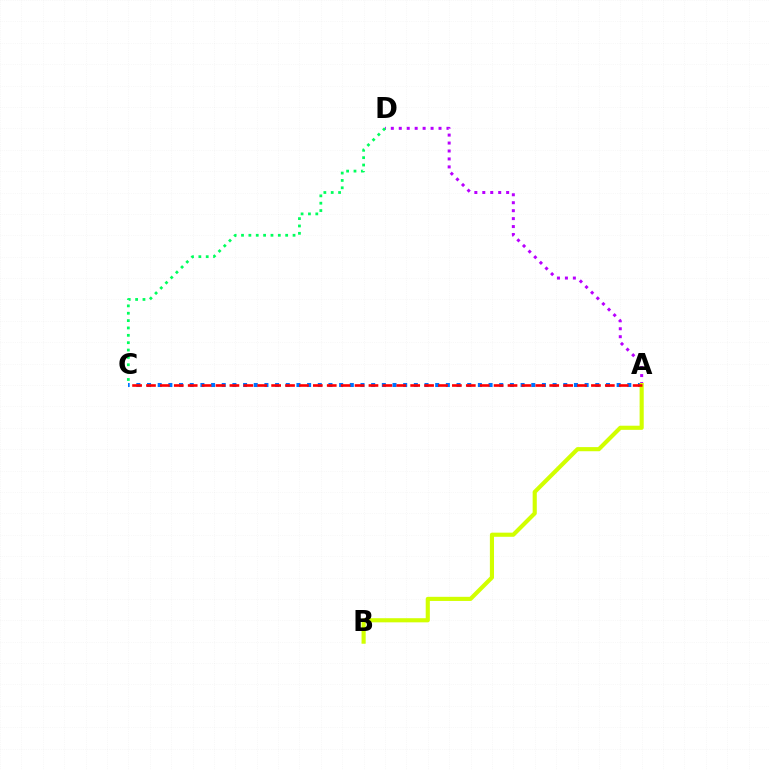{('A', 'D'): [{'color': '#b900ff', 'line_style': 'dotted', 'thickness': 2.16}], ('C', 'D'): [{'color': '#00ff5c', 'line_style': 'dotted', 'thickness': 2.0}], ('A', 'C'): [{'color': '#0074ff', 'line_style': 'dotted', 'thickness': 2.9}, {'color': '#ff0000', 'line_style': 'dashed', 'thickness': 1.89}], ('A', 'B'): [{'color': '#d1ff00', 'line_style': 'solid', 'thickness': 2.97}]}